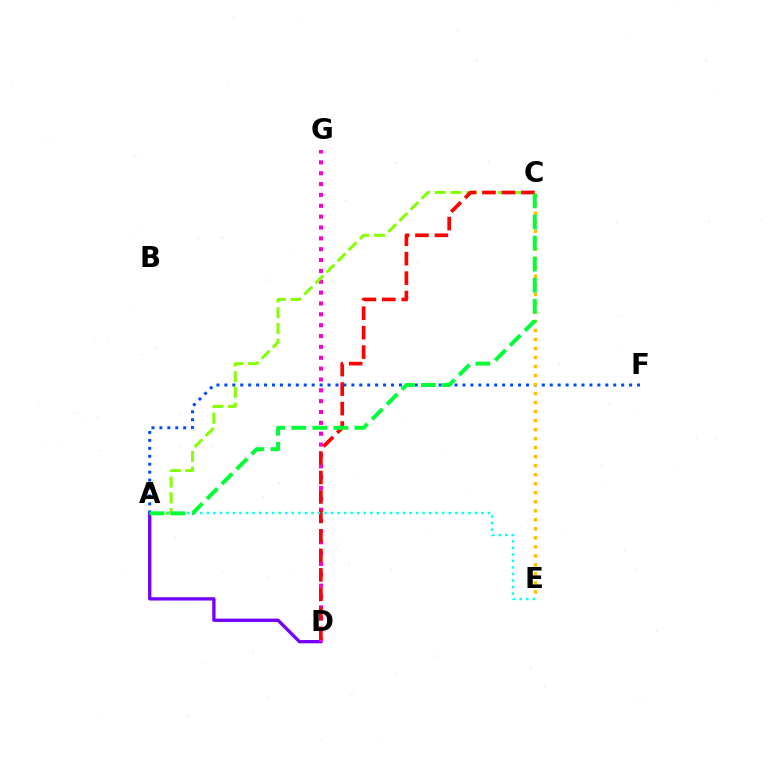{('A', 'D'): [{'color': '#7200ff', 'line_style': 'solid', 'thickness': 2.38}], ('A', 'F'): [{'color': '#004bff', 'line_style': 'dotted', 'thickness': 2.16}], ('C', 'E'): [{'color': '#ffbd00', 'line_style': 'dotted', 'thickness': 2.45}], ('D', 'G'): [{'color': '#ff00cf', 'line_style': 'dotted', 'thickness': 2.95}], ('A', 'C'): [{'color': '#84ff00', 'line_style': 'dashed', 'thickness': 2.13}, {'color': '#00ff39', 'line_style': 'dashed', 'thickness': 2.86}], ('C', 'D'): [{'color': '#ff0000', 'line_style': 'dashed', 'thickness': 2.64}], ('A', 'E'): [{'color': '#00fff6', 'line_style': 'dotted', 'thickness': 1.78}]}